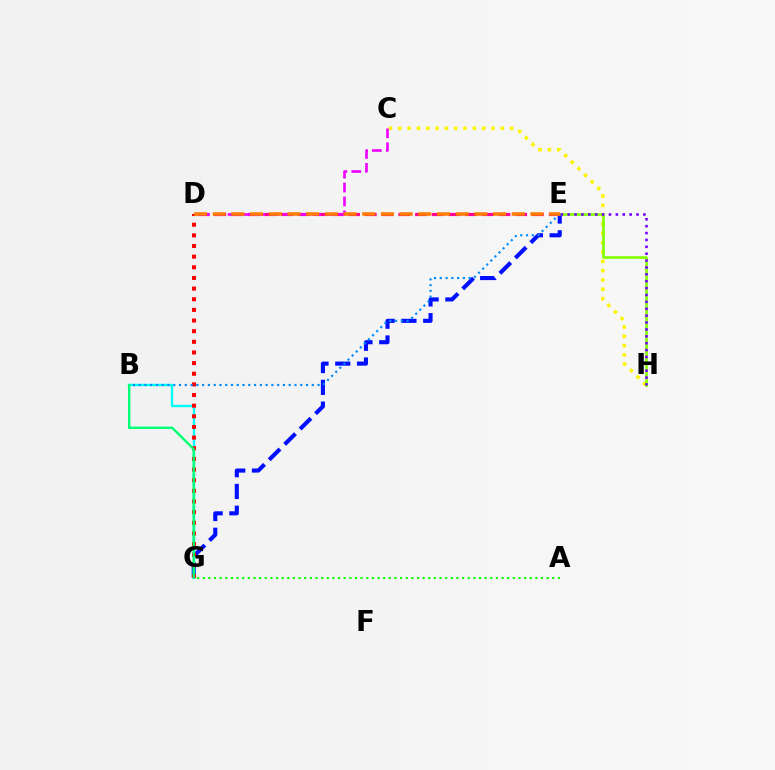{('D', 'E'): [{'color': '#ff0094', 'line_style': 'dashed', 'thickness': 2.27}, {'color': '#ff7c00', 'line_style': 'dashed', 'thickness': 2.54}], ('E', 'G'): [{'color': '#0010ff', 'line_style': 'dashed', 'thickness': 2.96}], ('B', 'G'): [{'color': '#00fff6', 'line_style': 'solid', 'thickness': 1.7}, {'color': '#00ff74', 'line_style': 'solid', 'thickness': 1.7}], ('C', 'H'): [{'color': '#fcf500', 'line_style': 'dotted', 'thickness': 2.53}], ('D', 'G'): [{'color': '#ff0000', 'line_style': 'dotted', 'thickness': 2.89}], ('E', 'H'): [{'color': '#84ff00', 'line_style': 'solid', 'thickness': 1.91}, {'color': '#7200ff', 'line_style': 'dotted', 'thickness': 1.87}], ('B', 'E'): [{'color': '#008cff', 'line_style': 'dotted', 'thickness': 1.57}], ('C', 'D'): [{'color': '#ee00ff', 'line_style': 'dashed', 'thickness': 1.89}], ('A', 'G'): [{'color': '#08ff00', 'line_style': 'dotted', 'thickness': 1.53}]}